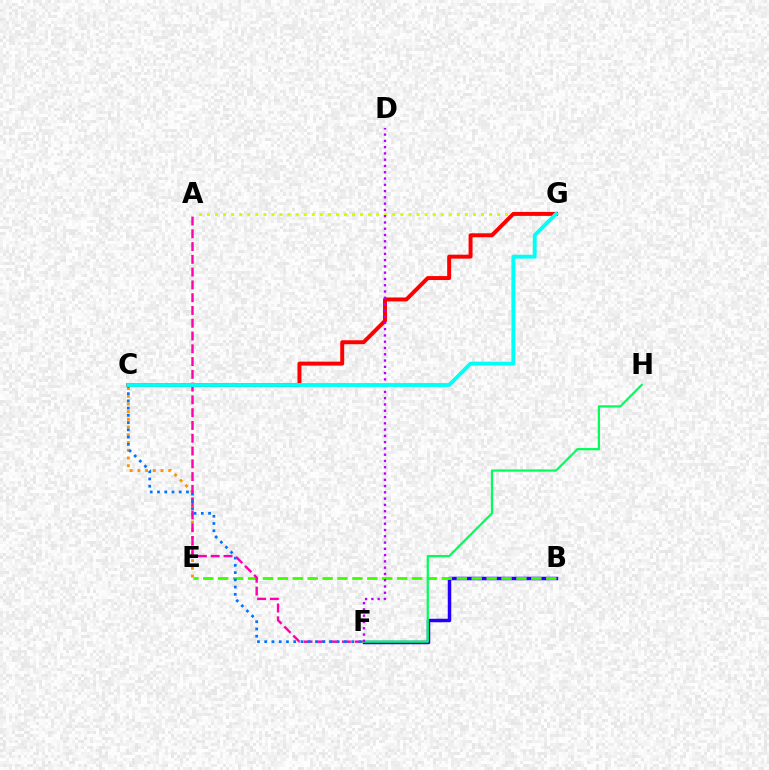{('A', 'G'): [{'color': '#d1ff00', 'line_style': 'dotted', 'thickness': 2.19}], ('C', 'G'): [{'color': '#ff0000', 'line_style': 'solid', 'thickness': 2.85}, {'color': '#00fff6', 'line_style': 'solid', 'thickness': 2.79}], ('C', 'E'): [{'color': '#ff9400', 'line_style': 'dotted', 'thickness': 2.1}], ('B', 'F'): [{'color': '#2500ff', 'line_style': 'solid', 'thickness': 2.51}], ('B', 'E'): [{'color': '#3dff00', 'line_style': 'dashed', 'thickness': 2.03}], ('A', 'F'): [{'color': '#ff00ac', 'line_style': 'dashed', 'thickness': 1.74}], ('F', 'H'): [{'color': '#00ff5c', 'line_style': 'solid', 'thickness': 1.61}], ('D', 'F'): [{'color': '#b900ff', 'line_style': 'dotted', 'thickness': 1.71}], ('C', 'F'): [{'color': '#0074ff', 'line_style': 'dotted', 'thickness': 1.97}]}